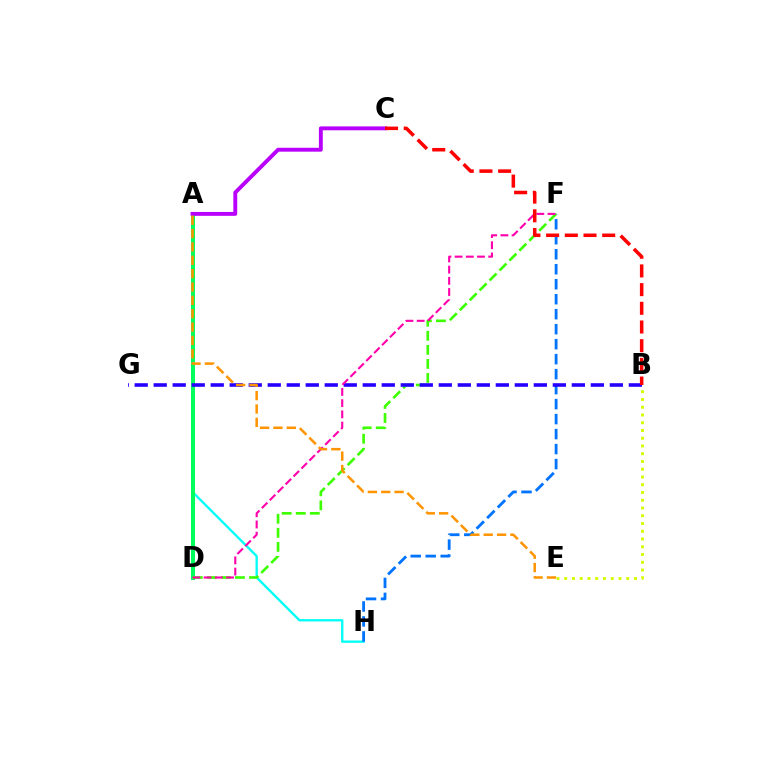{('B', 'E'): [{'color': '#d1ff00', 'line_style': 'dotted', 'thickness': 2.11}], ('A', 'H'): [{'color': '#00fff6', 'line_style': 'solid', 'thickness': 1.68}], ('F', 'H'): [{'color': '#0074ff', 'line_style': 'dashed', 'thickness': 2.04}], ('A', 'D'): [{'color': '#00ff5c', 'line_style': 'solid', 'thickness': 2.9}], ('D', 'F'): [{'color': '#3dff00', 'line_style': 'dashed', 'thickness': 1.91}, {'color': '#ff00ac', 'line_style': 'dashed', 'thickness': 1.52}], ('B', 'G'): [{'color': '#2500ff', 'line_style': 'dashed', 'thickness': 2.58}], ('A', 'C'): [{'color': '#b900ff', 'line_style': 'solid', 'thickness': 2.8}], ('A', 'E'): [{'color': '#ff9400', 'line_style': 'dashed', 'thickness': 1.81}], ('B', 'C'): [{'color': '#ff0000', 'line_style': 'dashed', 'thickness': 2.54}]}